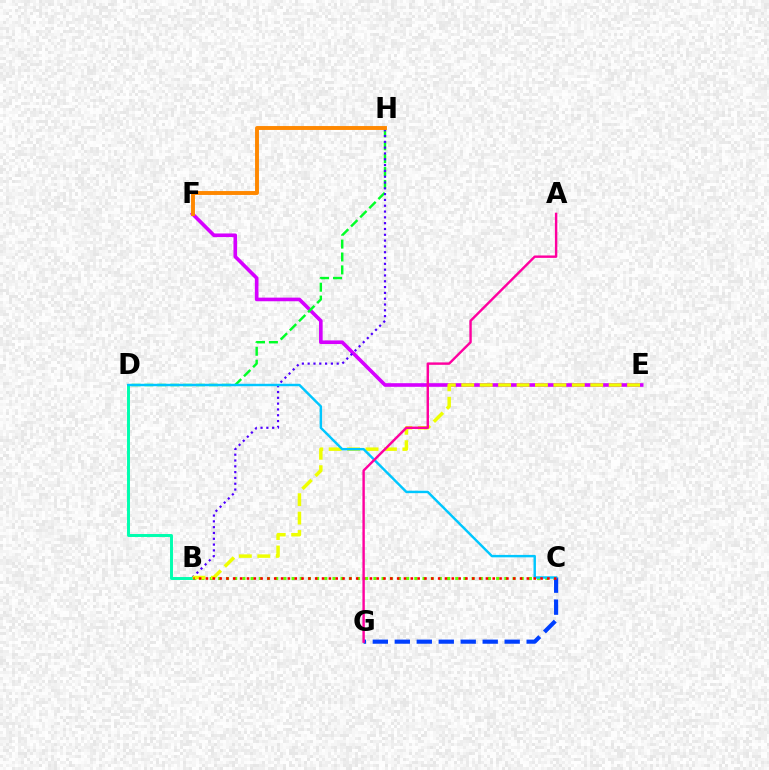{('B', 'C'): [{'color': '#66ff00', 'line_style': 'dotted', 'thickness': 2.22}, {'color': '#ff0000', 'line_style': 'dotted', 'thickness': 1.86}], ('E', 'F'): [{'color': '#d600ff', 'line_style': 'solid', 'thickness': 2.61}], ('C', 'G'): [{'color': '#003fff', 'line_style': 'dashed', 'thickness': 2.99}], ('D', 'H'): [{'color': '#00ff27', 'line_style': 'dashed', 'thickness': 1.75}], ('B', 'H'): [{'color': '#4f00ff', 'line_style': 'dotted', 'thickness': 1.58}], ('B', 'D'): [{'color': '#00ffaf', 'line_style': 'solid', 'thickness': 2.12}], ('B', 'E'): [{'color': '#eeff00', 'line_style': 'dashed', 'thickness': 2.5}], ('C', 'D'): [{'color': '#00c7ff', 'line_style': 'solid', 'thickness': 1.75}], ('F', 'H'): [{'color': '#ff8800', 'line_style': 'solid', 'thickness': 2.81}], ('A', 'G'): [{'color': '#ff00a0', 'line_style': 'solid', 'thickness': 1.74}]}